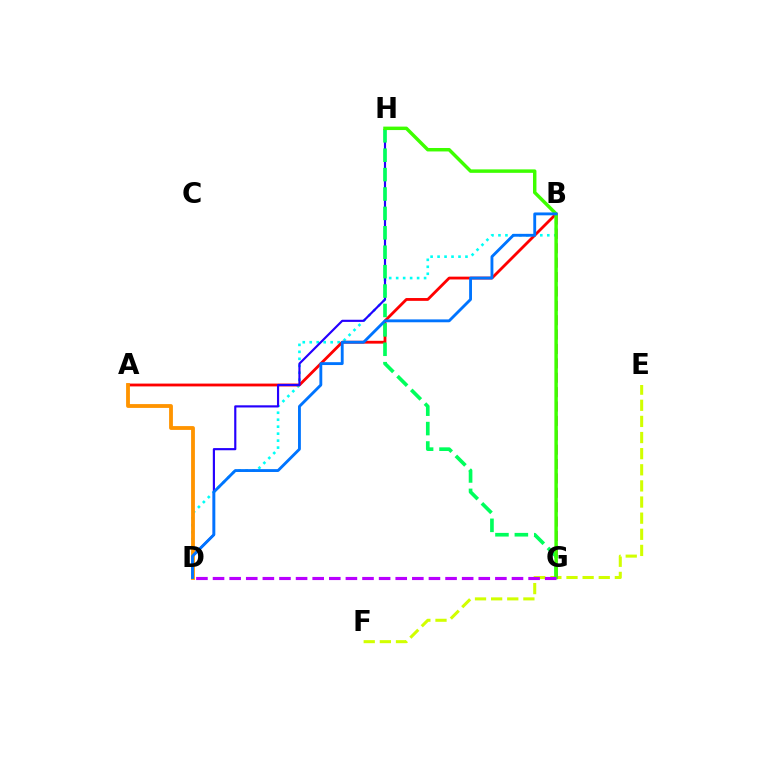{('E', 'F'): [{'color': '#d1ff00', 'line_style': 'dashed', 'thickness': 2.19}], ('B', 'D'): [{'color': '#00fff6', 'line_style': 'dotted', 'thickness': 1.9}, {'color': '#0074ff', 'line_style': 'solid', 'thickness': 2.06}], ('A', 'B'): [{'color': '#ff0000', 'line_style': 'solid', 'thickness': 2.03}], ('D', 'H'): [{'color': '#2500ff', 'line_style': 'solid', 'thickness': 1.56}], ('A', 'D'): [{'color': '#ff9400', 'line_style': 'solid', 'thickness': 2.75}], ('G', 'H'): [{'color': '#00ff5c', 'line_style': 'dashed', 'thickness': 2.64}, {'color': '#3dff00', 'line_style': 'solid', 'thickness': 2.49}], ('B', 'G'): [{'color': '#ff00ac', 'line_style': 'dashed', 'thickness': 1.95}], ('D', 'G'): [{'color': '#b900ff', 'line_style': 'dashed', 'thickness': 2.26}]}